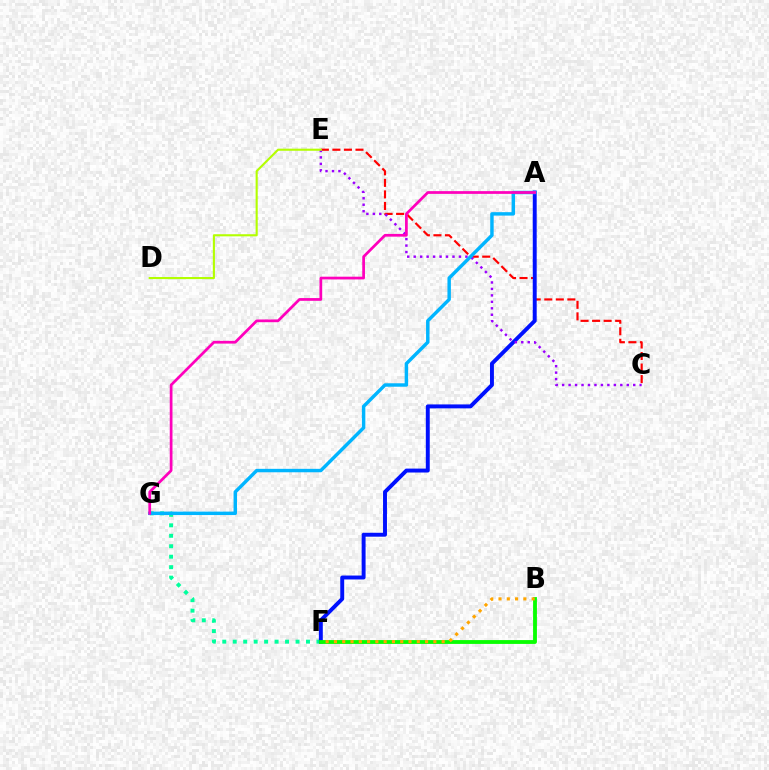{('C', 'E'): [{'color': '#ff0000', 'line_style': 'dashed', 'thickness': 1.57}, {'color': '#9b00ff', 'line_style': 'dotted', 'thickness': 1.76}], ('F', 'G'): [{'color': '#00ff9d', 'line_style': 'dotted', 'thickness': 2.84}], ('A', 'F'): [{'color': '#0010ff', 'line_style': 'solid', 'thickness': 2.83}], ('B', 'F'): [{'color': '#08ff00', 'line_style': 'solid', 'thickness': 2.76}, {'color': '#ffa500', 'line_style': 'dotted', 'thickness': 2.25}], ('D', 'E'): [{'color': '#b3ff00', 'line_style': 'solid', 'thickness': 1.52}], ('A', 'G'): [{'color': '#00b5ff', 'line_style': 'solid', 'thickness': 2.47}, {'color': '#ff00bd', 'line_style': 'solid', 'thickness': 1.97}]}